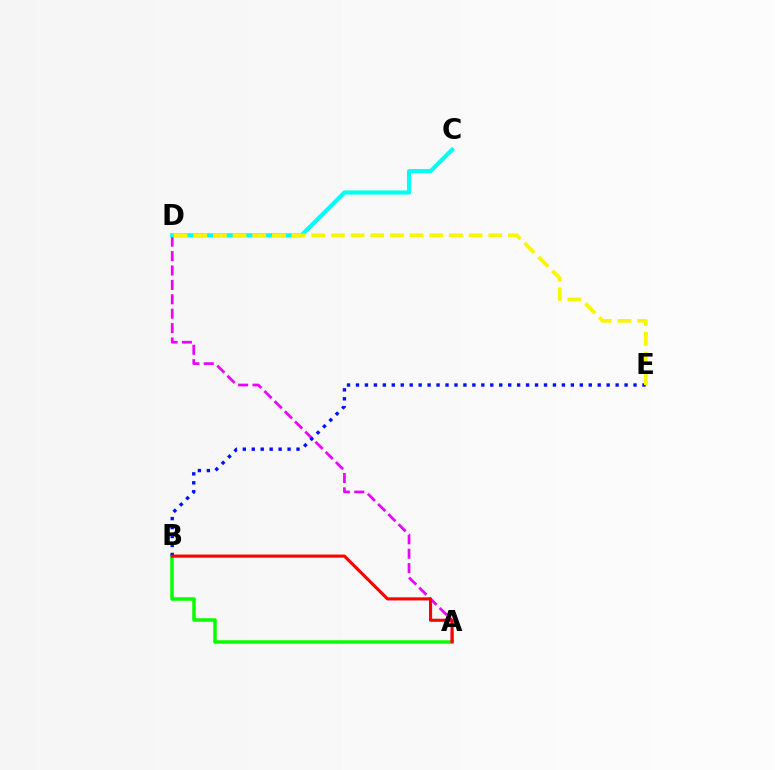{('A', 'B'): [{'color': '#08ff00', 'line_style': 'solid', 'thickness': 2.52}, {'color': '#ff0000', 'line_style': 'solid', 'thickness': 2.24}], ('A', 'D'): [{'color': '#ee00ff', 'line_style': 'dashed', 'thickness': 1.96}], ('C', 'D'): [{'color': '#00fff6', 'line_style': 'solid', 'thickness': 2.96}], ('B', 'E'): [{'color': '#0010ff', 'line_style': 'dotted', 'thickness': 2.43}], ('D', 'E'): [{'color': '#fcf500', 'line_style': 'dashed', 'thickness': 2.67}]}